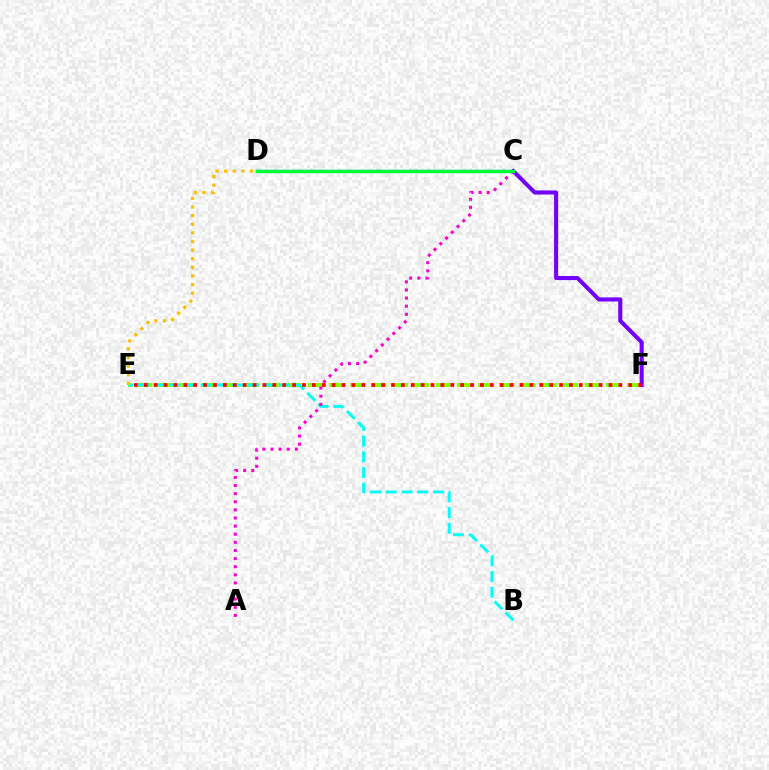{('E', 'F'): [{'color': '#84ff00', 'line_style': 'dashed', 'thickness': 2.89}, {'color': '#ff0000', 'line_style': 'dotted', 'thickness': 2.69}], ('B', 'E'): [{'color': '#00fff6', 'line_style': 'dashed', 'thickness': 2.13}], ('A', 'C'): [{'color': '#ff00cf', 'line_style': 'dotted', 'thickness': 2.21}], ('D', 'E'): [{'color': '#ffbd00', 'line_style': 'dotted', 'thickness': 2.34}], ('C', 'F'): [{'color': '#7200ff', 'line_style': 'solid', 'thickness': 2.93}], ('C', 'D'): [{'color': '#004bff', 'line_style': 'solid', 'thickness': 1.6}, {'color': '#00ff39', 'line_style': 'solid', 'thickness': 2.48}]}